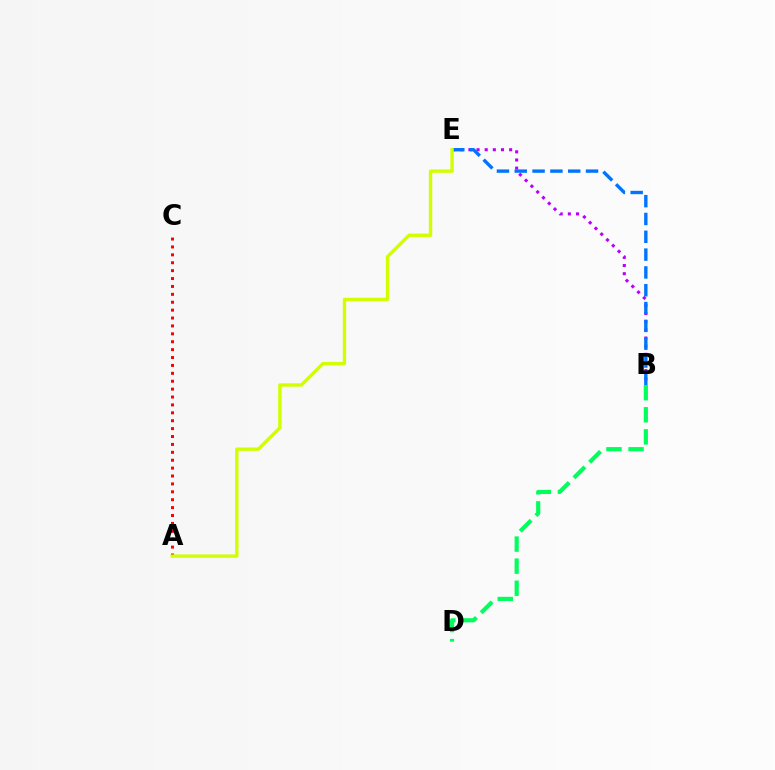{('B', 'E'): [{'color': '#b900ff', 'line_style': 'dotted', 'thickness': 2.21}, {'color': '#0074ff', 'line_style': 'dashed', 'thickness': 2.42}], ('A', 'C'): [{'color': '#ff0000', 'line_style': 'dotted', 'thickness': 2.15}], ('B', 'D'): [{'color': '#00ff5c', 'line_style': 'dashed', 'thickness': 3.0}], ('A', 'E'): [{'color': '#d1ff00', 'line_style': 'solid', 'thickness': 2.43}]}